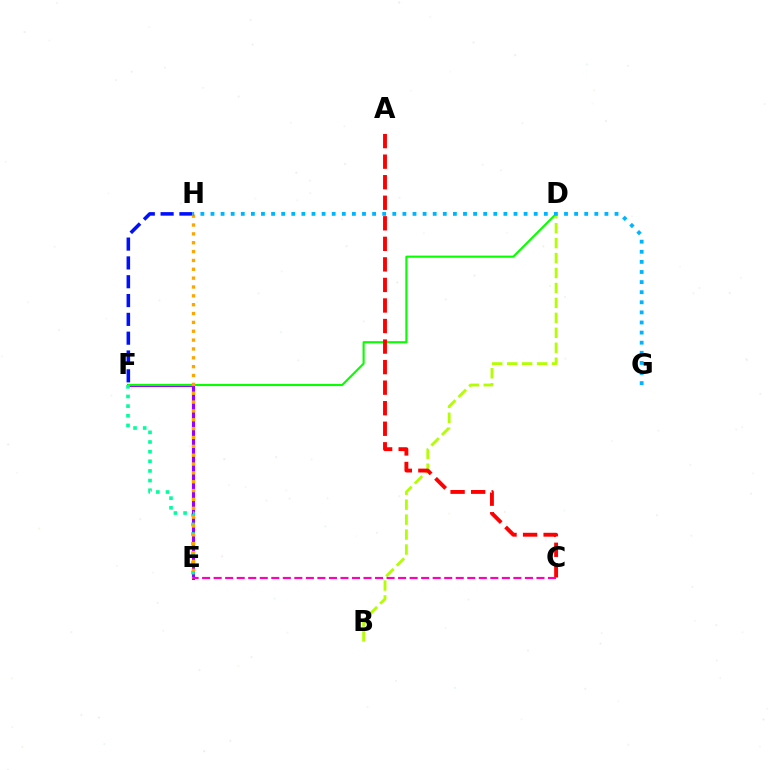{('E', 'F'): [{'color': '#9b00ff', 'line_style': 'solid', 'thickness': 2.22}, {'color': '#00ff9d', 'line_style': 'dotted', 'thickness': 2.62}], ('D', 'F'): [{'color': '#08ff00', 'line_style': 'solid', 'thickness': 1.53}], ('B', 'D'): [{'color': '#b3ff00', 'line_style': 'dashed', 'thickness': 2.03}], ('A', 'C'): [{'color': '#ff0000', 'line_style': 'dashed', 'thickness': 2.79}], ('F', 'H'): [{'color': '#0010ff', 'line_style': 'dashed', 'thickness': 2.56}], ('E', 'H'): [{'color': '#ffa500', 'line_style': 'dotted', 'thickness': 2.41}], ('G', 'H'): [{'color': '#00b5ff', 'line_style': 'dotted', 'thickness': 2.74}], ('C', 'E'): [{'color': '#ff00bd', 'line_style': 'dashed', 'thickness': 1.57}]}